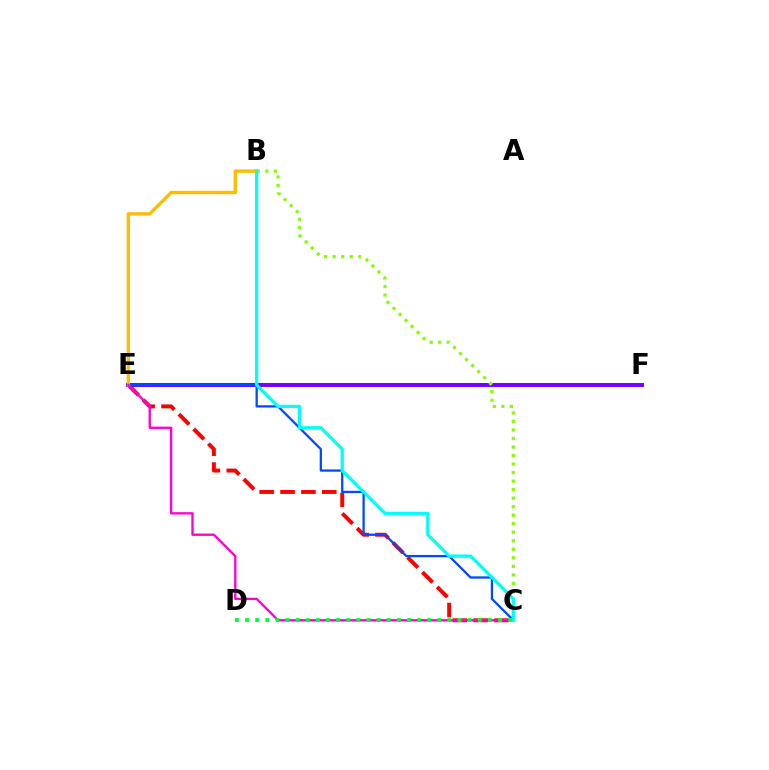{('C', 'E'): [{'color': '#ff0000', 'line_style': 'dashed', 'thickness': 2.84}, {'color': '#004bff', 'line_style': 'solid', 'thickness': 1.64}, {'color': '#ff00cf', 'line_style': 'solid', 'thickness': 1.68}], ('E', 'F'): [{'color': '#7200ff', 'line_style': 'solid', 'thickness': 2.84}], ('B', 'C'): [{'color': '#84ff00', 'line_style': 'dotted', 'thickness': 2.32}, {'color': '#00fff6', 'line_style': 'solid', 'thickness': 2.34}], ('B', 'E'): [{'color': '#ffbd00', 'line_style': 'solid', 'thickness': 2.42}], ('C', 'D'): [{'color': '#00ff39', 'line_style': 'dotted', 'thickness': 2.75}]}